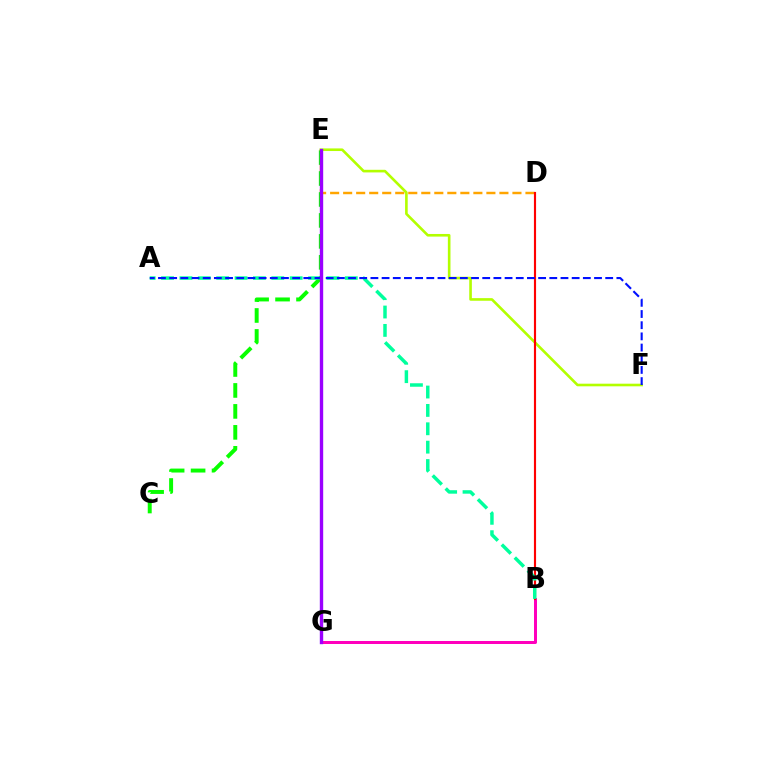{('E', 'G'): [{'color': '#00b5ff', 'line_style': 'solid', 'thickness': 2.2}, {'color': '#9b00ff', 'line_style': 'solid', 'thickness': 2.4}], ('D', 'E'): [{'color': '#ffa500', 'line_style': 'dashed', 'thickness': 1.77}], ('C', 'E'): [{'color': '#08ff00', 'line_style': 'dashed', 'thickness': 2.85}], ('B', 'G'): [{'color': '#ff00bd', 'line_style': 'solid', 'thickness': 2.16}], ('E', 'F'): [{'color': '#b3ff00', 'line_style': 'solid', 'thickness': 1.89}], ('B', 'D'): [{'color': '#ff0000', 'line_style': 'solid', 'thickness': 1.55}], ('A', 'B'): [{'color': '#00ff9d', 'line_style': 'dashed', 'thickness': 2.5}], ('A', 'F'): [{'color': '#0010ff', 'line_style': 'dashed', 'thickness': 1.52}]}